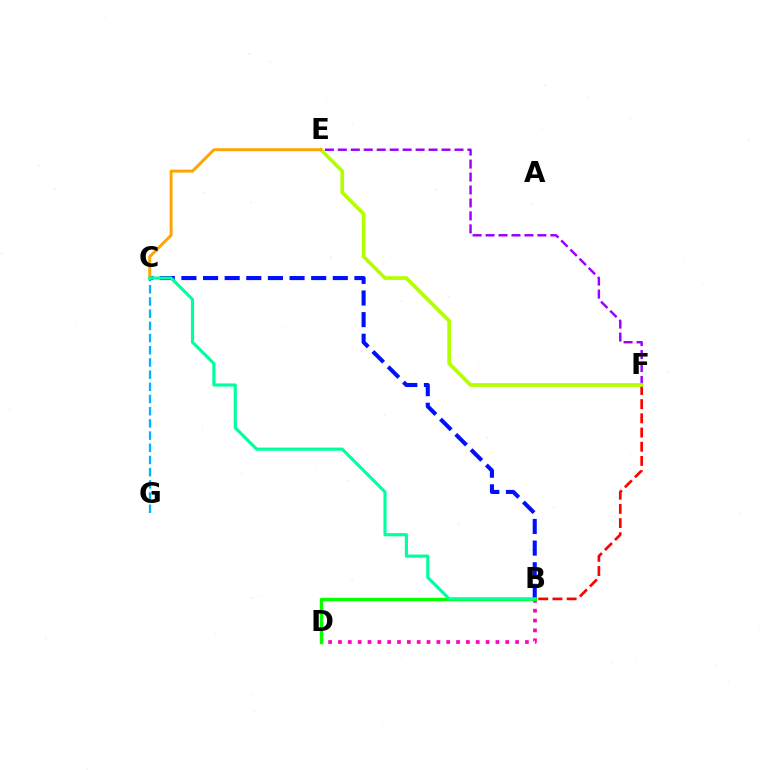{('B', 'C'): [{'color': '#0010ff', 'line_style': 'dashed', 'thickness': 2.94}, {'color': '#00ff9d', 'line_style': 'solid', 'thickness': 2.26}], ('B', 'F'): [{'color': '#ff0000', 'line_style': 'dashed', 'thickness': 1.93}], ('E', 'F'): [{'color': '#9b00ff', 'line_style': 'dashed', 'thickness': 1.76}, {'color': '#b3ff00', 'line_style': 'solid', 'thickness': 2.67}], ('C', 'G'): [{'color': '#00b5ff', 'line_style': 'dashed', 'thickness': 1.66}], ('C', 'E'): [{'color': '#ffa500', 'line_style': 'solid', 'thickness': 2.12}], ('B', 'D'): [{'color': '#ff00bd', 'line_style': 'dotted', 'thickness': 2.67}, {'color': '#08ff00', 'line_style': 'solid', 'thickness': 2.48}]}